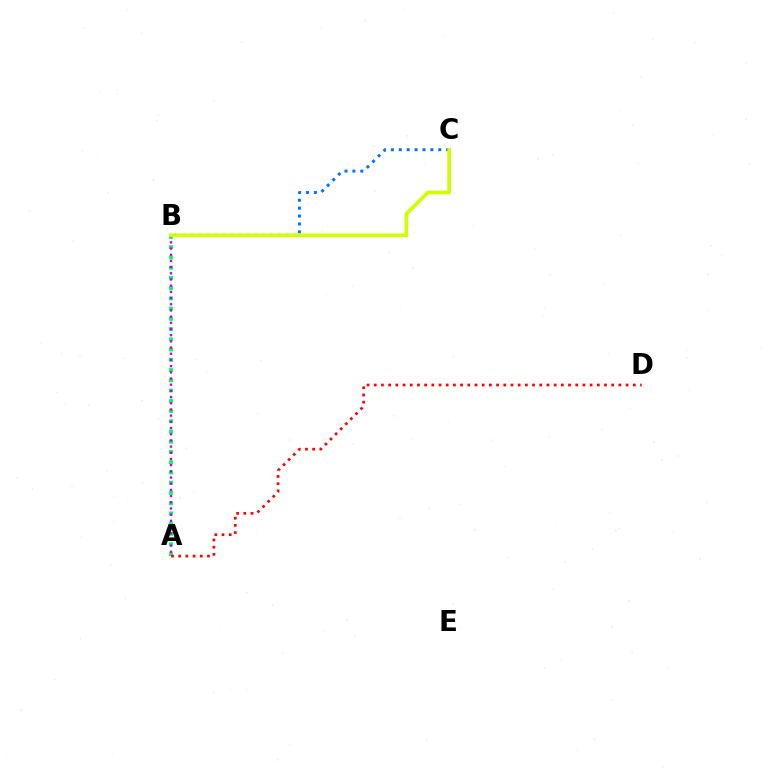{('B', 'C'): [{'color': '#0074ff', 'line_style': 'dotted', 'thickness': 2.15}, {'color': '#d1ff00', 'line_style': 'solid', 'thickness': 2.66}], ('A', 'B'): [{'color': '#00ff5c', 'line_style': 'dotted', 'thickness': 2.78}, {'color': '#b900ff', 'line_style': 'dotted', 'thickness': 1.68}], ('A', 'D'): [{'color': '#ff0000', 'line_style': 'dotted', 'thickness': 1.95}]}